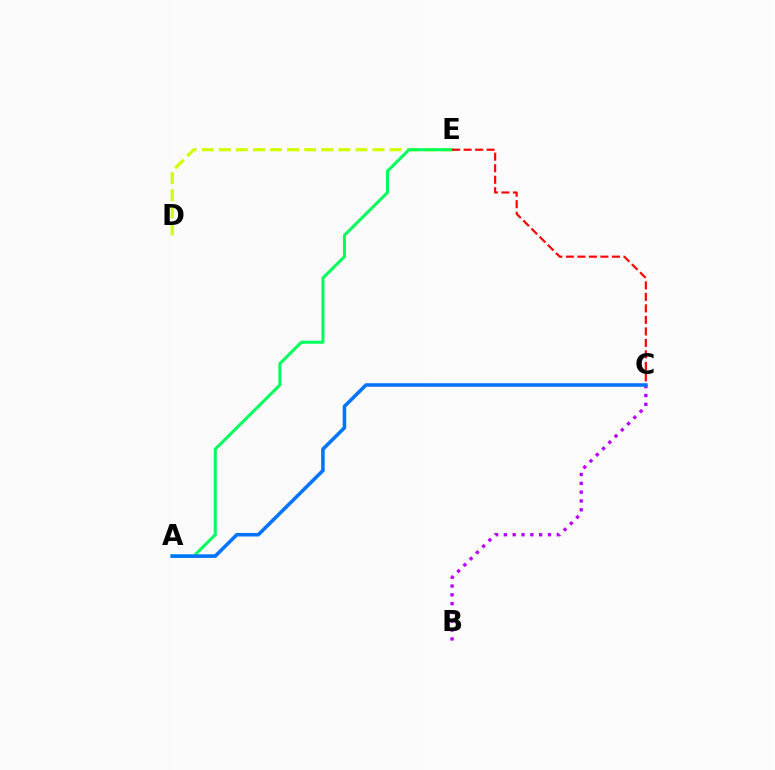{('B', 'C'): [{'color': '#b900ff', 'line_style': 'dotted', 'thickness': 2.4}], ('D', 'E'): [{'color': '#d1ff00', 'line_style': 'dashed', 'thickness': 2.32}], ('A', 'E'): [{'color': '#00ff5c', 'line_style': 'solid', 'thickness': 2.18}], ('A', 'C'): [{'color': '#0074ff', 'line_style': 'solid', 'thickness': 2.56}], ('C', 'E'): [{'color': '#ff0000', 'line_style': 'dashed', 'thickness': 1.56}]}